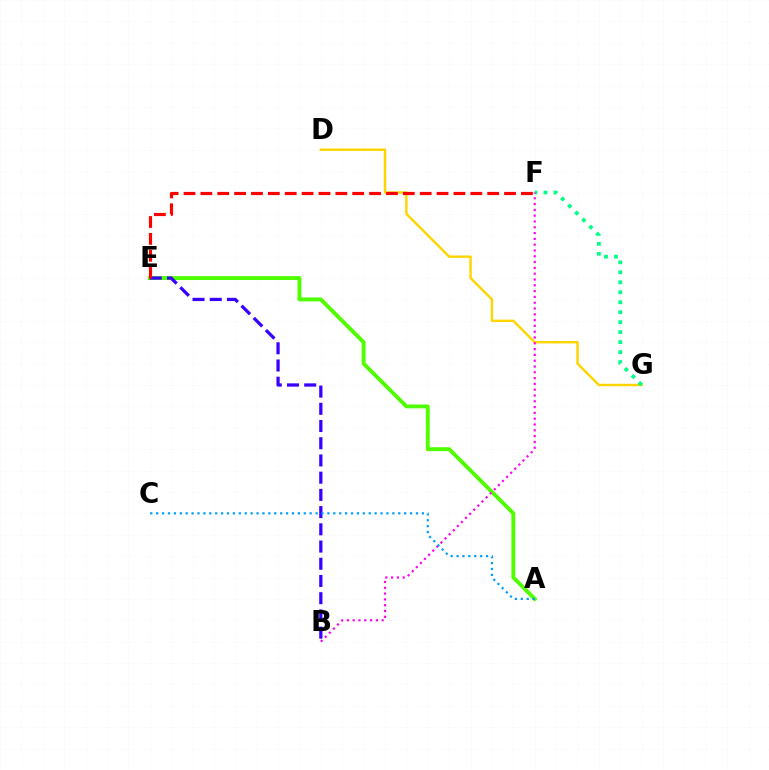{('A', 'E'): [{'color': '#4fff00', 'line_style': 'solid', 'thickness': 2.81}], ('D', 'G'): [{'color': '#ffd500', 'line_style': 'solid', 'thickness': 1.75}], ('B', 'E'): [{'color': '#3700ff', 'line_style': 'dashed', 'thickness': 2.34}], ('F', 'G'): [{'color': '#00ff86', 'line_style': 'dotted', 'thickness': 2.71}], ('E', 'F'): [{'color': '#ff0000', 'line_style': 'dashed', 'thickness': 2.29}], ('B', 'F'): [{'color': '#ff00ed', 'line_style': 'dotted', 'thickness': 1.58}], ('A', 'C'): [{'color': '#009eff', 'line_style': 'dotted', 'thickness': 1.6}]}